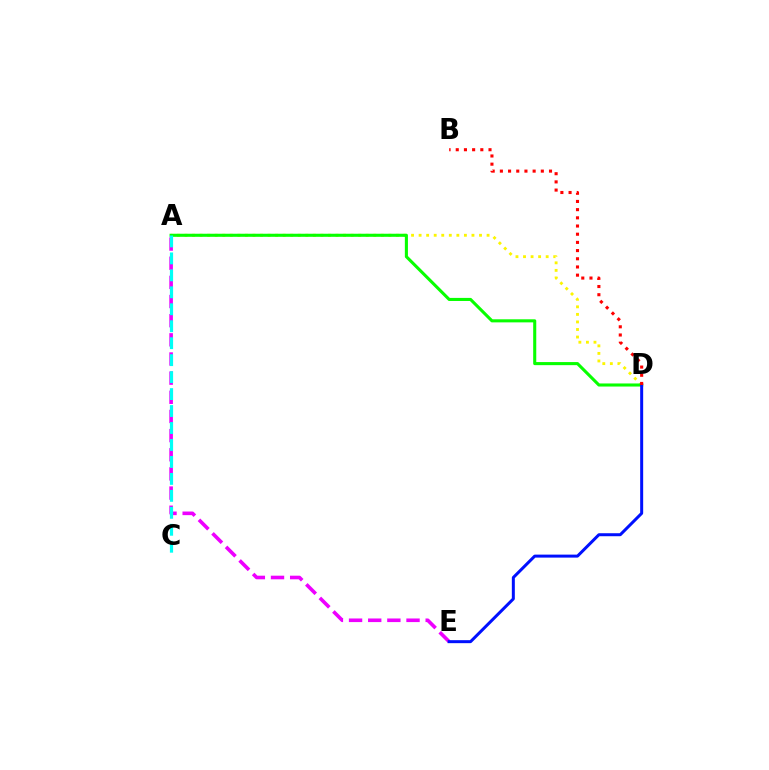{('A', 'E'): [{'color': '#ee00ff', 'line_style': 'dashed', 'thickness': 2.6}], ('A', 'D'): [{'color': '#fcf500', 'line_style': 'dotted', 'thickness': 2.05}, {'color': '#08ff00', 'line_style': 'solid', 'thickness': 2.22}], ('A', 'C'): [{'color': '#00fff6', 'line_style': 'dashed', 'thickness': 2.3}], ('D', 'E'): [{'color': '#0010ff', 'line_style': 'solid', 'thickness': 2.16}], ('B', 'D'): [{'color': '#ff0000', 'line_style': 'dotted', 'thickness': 2.23}]}